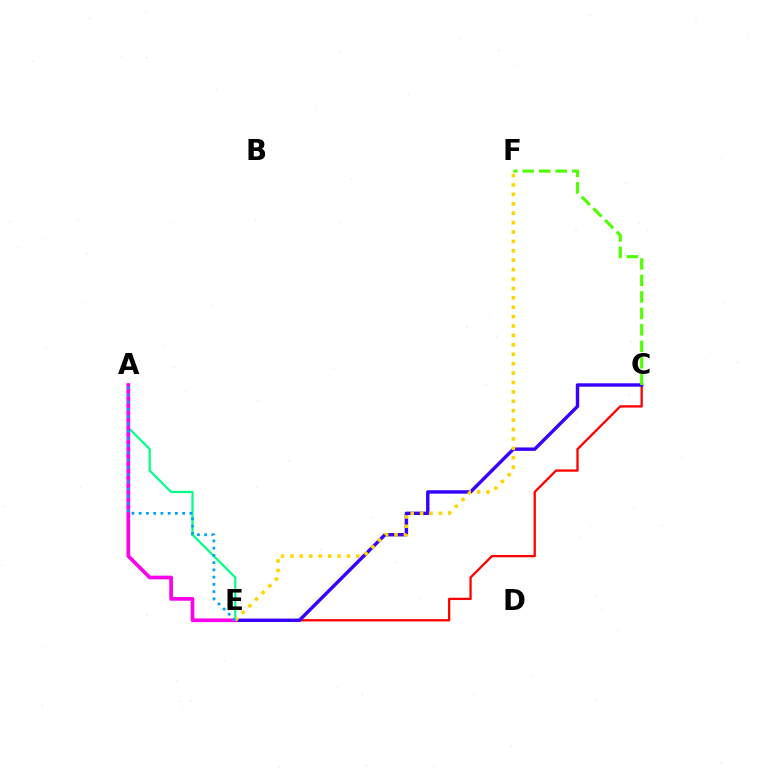{('C', 'E'): [{'color': '#ff0000', 'line_style': 'solid', 'thickness': 1.66}, {'color': '#3700ff', 'line_style': 'solid', 'thickness': 2.46}], ('A', 'E'): [{'color': '#00ff86', 'line_style': 'solid', 'thickness': 1.57}, {'color': '#ff00ed', 'line_style': 'solid', 'thickness': 2.65}, {'color': '#009eff', 'line_style': 'dotted', 'thickness': 1.97}], ('C', 'F'): [{'color': '#4fff00', 'line_style': 'dashed', 'thickness': 2.24}], ('E', 'F'): [{'color': '#ffd500', 'line_style': 'dotted', 'thickness': 2.56}]}